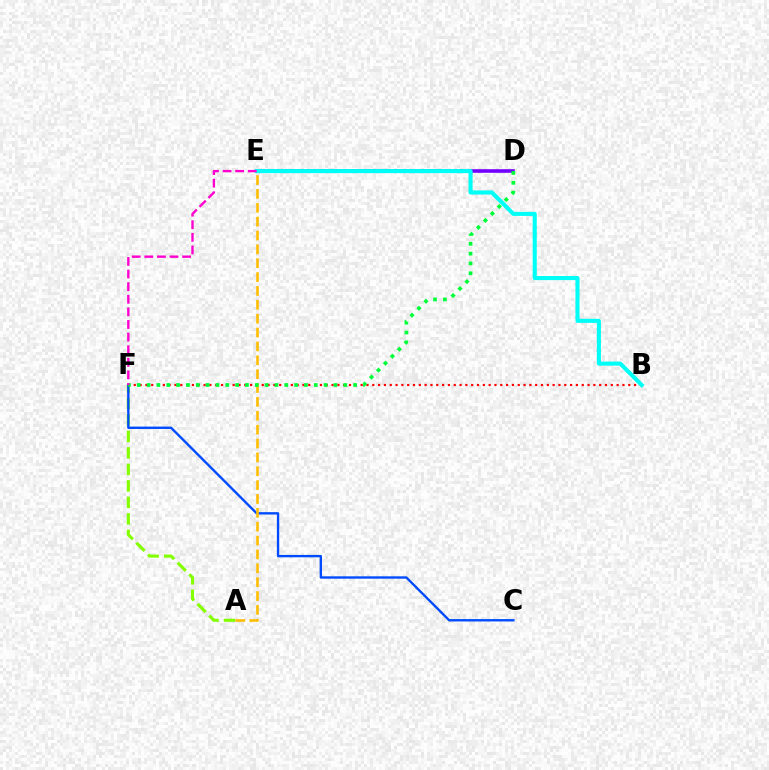{('D', 'E'): [{'color': '#7200ff', 'line_style': 'solid', 'thickness': 2.59}], ('A', 'F'): [{'color': '#84ff00', 'line_style': 'dashed', 'thickness': 2.24}], ('C', 'F'): [{'color': '#004bff', 'line_style': 'solid', 'thickness': 1.7}], ('B', 'F'): [{'color': '#ff0000', 'line_style': 'dotted', 'thickness': 1.58}], ('A', 'E'): [{'color': '#ffbd00', 'line_style': 'dashed', 'thickness': 1.88}], ('B', 'E'): [{'color': '#00fff6', 'line_style': 'solid', 'thickness': 2.95}], ('D', 'F'): [{'color': '#00ff39', 'line_style': 'dotted', 'thickness': 2.67}], ('E', 'F'): [{'color': '#ff00cf', 'line_style': 'dashed', 'thickness': 1.71}]}